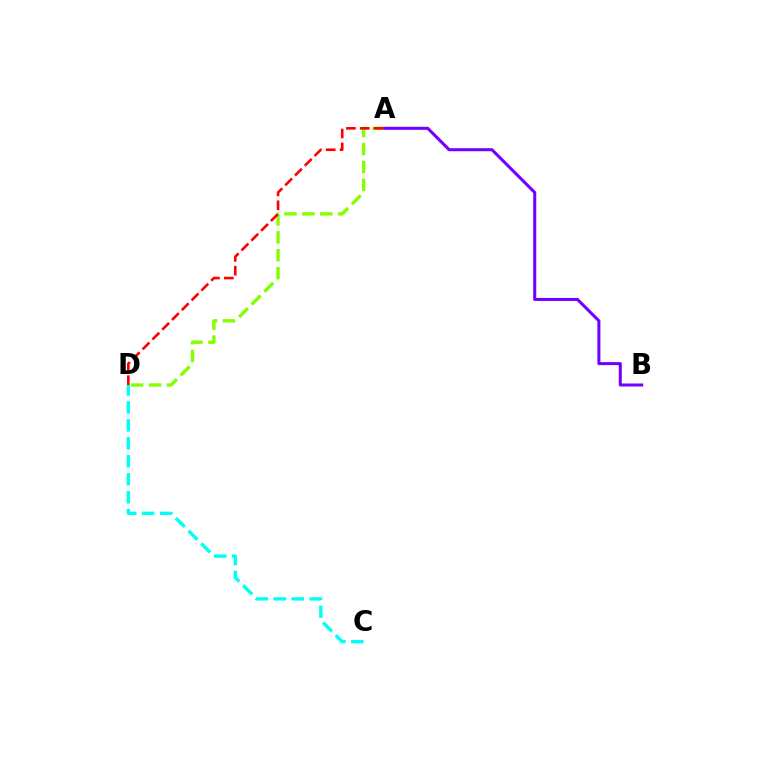{('A', 'D'): [{'color': '#84ff00', 'line_style': 'dashed', 'thickness': 2.44}, {'color': '#ff0000', 'line_style': 'dashed', 'thickness': 1.88}], ('C', 'D'): [{'color': '#00fff6', 'line_style': 'dashed', 'thickness': 2.44}], ('A', 'B'): [{'color': '#7200ff', 'line_style': 'solid', 'thickness': 2.18}]}